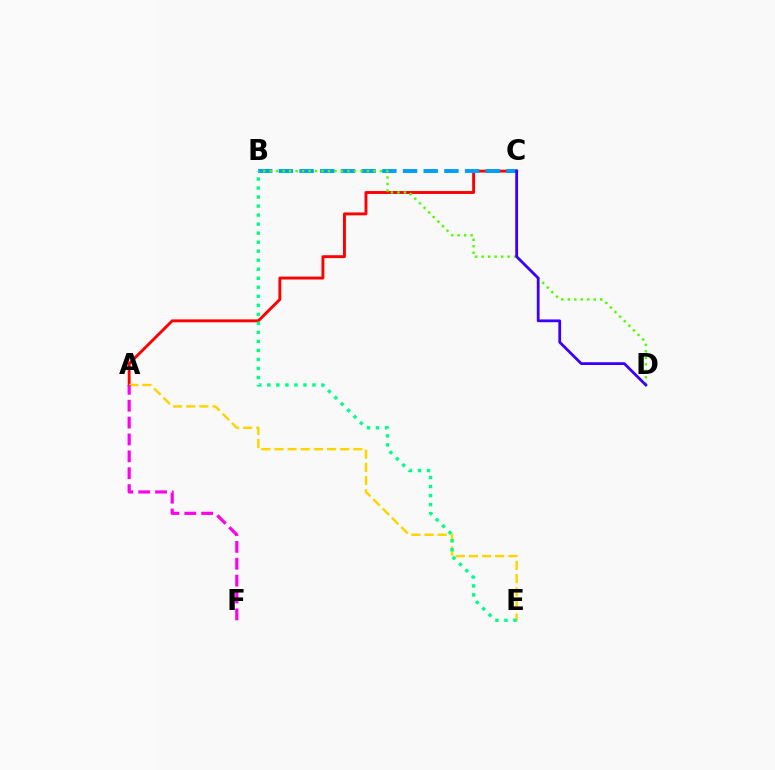{('A', 'C'): [{'color': '#ff0000', 'line_style': 'solid', 'thickness': 2.09}], ('B', 'C'): [{'color': '#009eff', 'line_style': 'dashed', 'thickness': 2.81}], ('B', 'D'): [{'color': '#4fff00', 'line_style': 'dotted', 'thickness': 1.76}], ('C', 'D'): [{'color': '#3700ff', 'line_style': 'solid', 'thickness': 2.0}], ('A', 'E'): [{'color': '#ffd500', 'line_style': 'dashed', 'thickness': 1.79}], ('B', 'E'): [{'color': '#00ff86', 'line_style': 'dotted', 'thickness': 2.45}], ('A', 'F'): [{'color': '#ff00ed', 'line_style': 'dashed', 'thickness': 2.29}]}